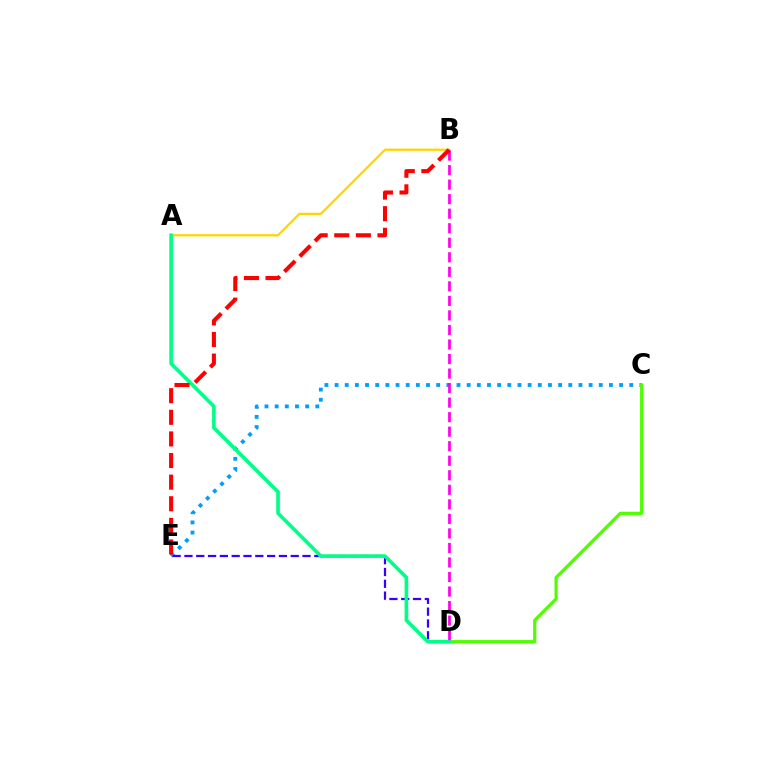{('C', 'E'): [{'color': '#009eff', 'line_style': 'dotted', 'thickness': 2.76}], ('D', 'E'): [{'color': '#3700ff', 'line_style': 'dashed', 'thickness': 1.6}], ('A', 'B'): [{'color': '#ffd500', 'line_style': 'solid', 'thickness': 1.62}], ('C', 'D'): [{'color': '#4fff00', 'line_style': 'solid', 'thickness': 2.32}], ('A', 'D'): [{'color': '#00ff86', 'line_style': 'solid', 'thickness': 2.62}], ('B', 'D'): [{'color': '#ff00ed', 'line_style': 'dashed', 'thickness': 1.97}], ('B', 'E'): [{'color': '#ff0000', 'line_style': 'dashed', 'thickness': 2.94}]}